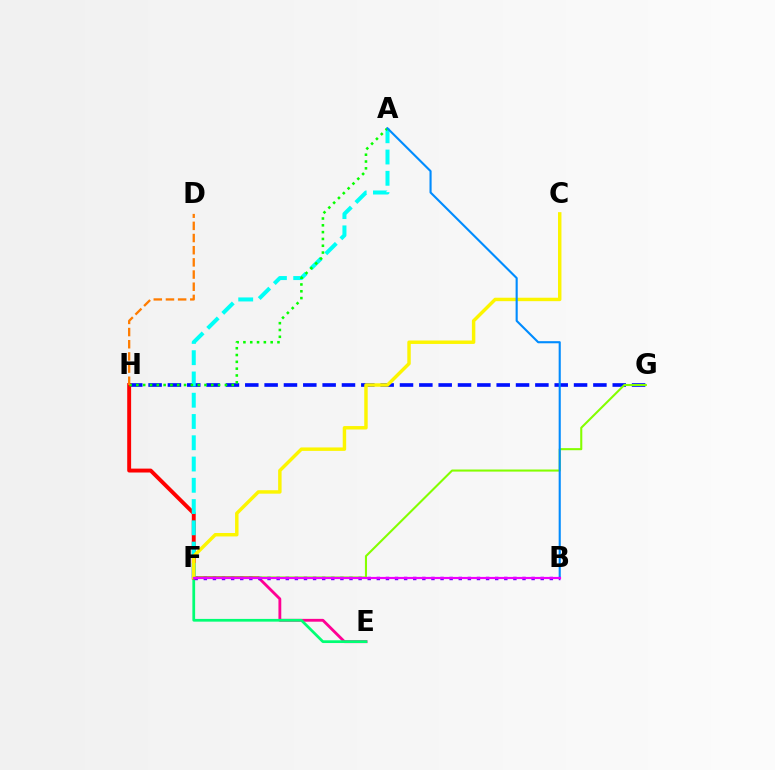{('G', 'H'): [{'color': '#0010ff', 'line_style': 'dashed', 'thickness': 2.63}], ('E', 'F'): [{'color': '#ff0094', 'line_style': 'solid', 'thickness': 2.04}, {'color': '#00ff74', 'line_style': 'solid', 'thickness': 1.98}], ('F', 'H'): [{'color': '#ff0000', 'line_style': 'solid', 'thickness': 2.81}], ('A', 'F'): [{'color': '#00fff6', 'line_style': 'dashed', 'thickness': 2.89}], ('F', 'G'): [{'color': '#84ff00', 'line_style': 'solid', 'thickness': 1.5}], ('C', 'F'): [{'color': '#fcf500', 'line_style': 'solid', 'thickness': 2.48}], ('A', 'H'): [{'color': '#08ff00', 'line_style': 'dotted', 'thickness': 1.85}], ('A', 'B'): [{'color': '#008cff', 'line_style': 'solid', 'thickness': 1.52}], ('B', 'F'): [{'color': '#7200ff', 'line_style': 'dotted', 'thickness': 2.47}, {'color': '#ee00ff', 'line_style': 'solid', 'thickness': 1.55}], ('D', 'H'): [{'color': '#ff7c00', 'line_style': 'dashed', 'thickness': 1.65}]}